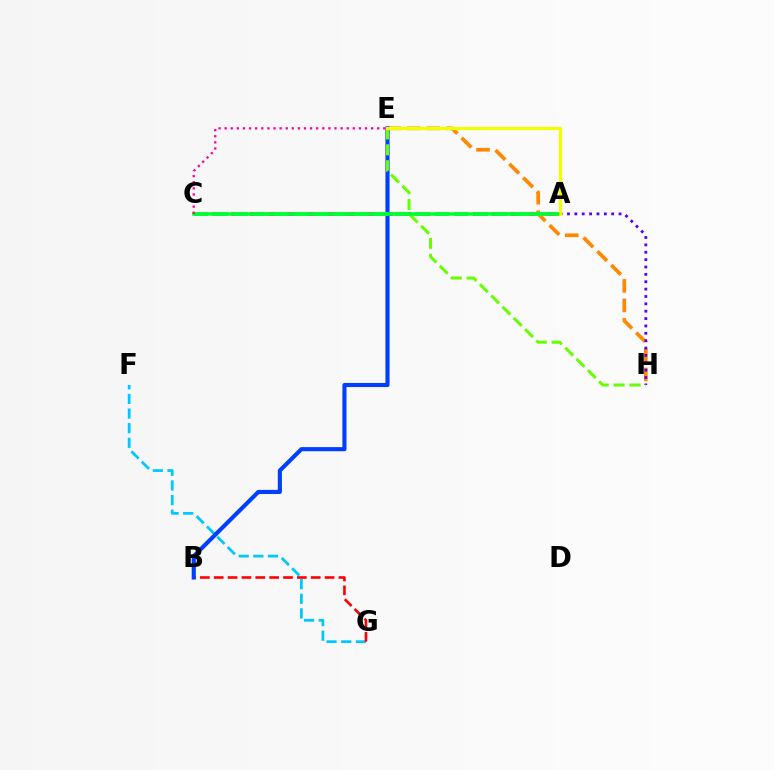{('F', 'G'): [{'color': '#00c7ff', 'line_style': 'dashed', 'thickness': 1.99}], ('E', 'H'): [{'color': '#ff8800', 'line_style': 'dashed', 'thickness': 2.65}, {'color': '#66ff00', 'line_style': 'dashed', 'thickness': 2.16}], ('B', 'G'): [{'color': '#ff0000', 'line_style': 'dashed', 'thickness': 1.88}], ('A', 'H'): [{'color': '#4f00ff', 'line_style': 'dotted', 'thickness': 2.0}], ('A', 'C'): [{'color': '#d600ff', 'line_style': 'dashed', 'thickness': 2.53}, {'color': '#00ffaf', 'line_style': 'dashed', 'thickness': 2.72}, {'color': '#00ff27', 'line_style': 'solid', 'thickness': 2.54}], ('B', 'E'): [{'color': '#003fff', 'line_style': 'solid', 'thickness': 2.96}], ('A', 'E'): [{'color': '#eeff00', 'line_style': 'solid', 'thickness': 2.34}], ('C', 'E'): [{'color': '#ff00a0', 'line_style': 'dotted', 'thickness': 1.66}]}